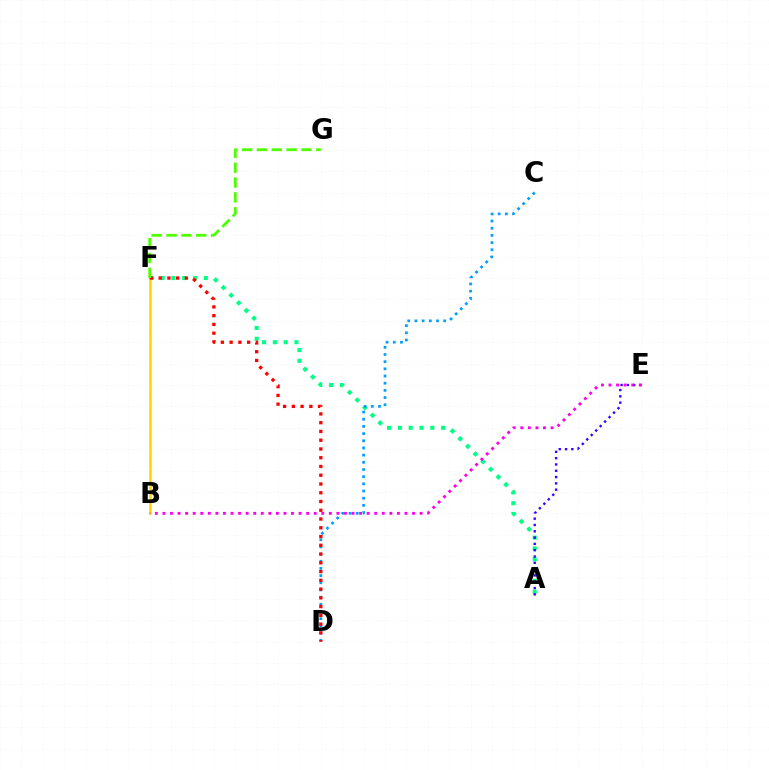{('A', 'F'): [{'color': '#00ff86', 'line_style': 'dotted', 'thickness': 2.94}], ('A', 'E'): [{'color': '#3700ff', 'line_style': 'dotted', 'thickness': 1.71}], ('B', 'F'): [{'color': '#ffd500', 'line_style': 'solid', 'thickness': 1.82}], ('B', 'E'): [{'color': '#ff00ed', 'line_style': 'dotted', 'thickness': 2.06}], ('C', 'D'): [{'color': '#009eff', 'line_style': 'dotted', 'thickness': 1.95}], ('D', 'F'): [{'color': '#ff0000', 'line_style': 'dotted', 'thickness': 2.38}], ('F', 'G'): [{'color': '#4fff00', 'line_style': 'dashed', 'thickness': 2.02}]}